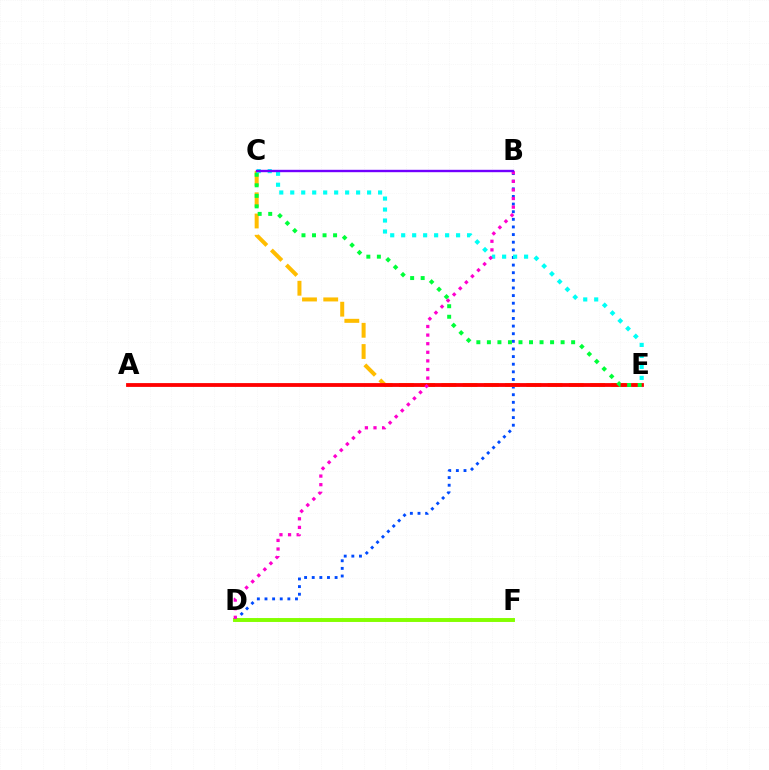{('B', 'D'): [{'color': '#004bff', 'line_style': 'dotted', 'thickness': 2.07}, {'color': '#ff00cf', 'line_style': 'dotted', 'thickness': 2.34}], ('C', 'E'): [{'color': '#ffbd00', 'line_style': 'dashed', 'thickness': 2.89}, {'color': '#00ff39', 'line_style': 'dotted', 'thickness': 2.86}, {'color': '#00fff6', 'line_style': 'dotted', 'thickness': 2.98}], ('A', 'E'): [{'color': '#ff0000', 'line_style': 'solid', 'thickness': 2.74}], ('D', 'F'): [{'color': '#84ff00', 'line_style': 'solid', 'thickness': 2.82}], ('B', 'C'): [{'color': '#7200ff', 'line_style': 'solid', 'thickness': 1.72}]}